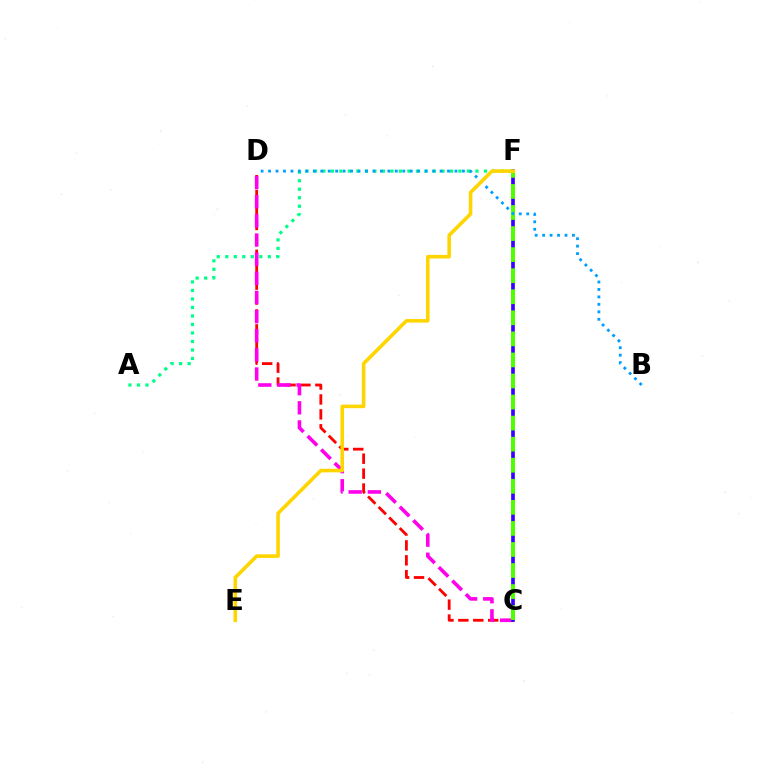{('C', 'D'): [{'color': '#ff0000', 'line_style': 'dashed', 'thickness': 2.03}, {'color': '#ff00ed', 'line_style': 'dashed', 'thickness': 2.6}], ('C', 'F'): [{'color': '#3700ff', 'line_style': 'solid', 'thickness': 2.65}, {'color': '#4fff00', 'line_style': 'dashed', 'thickness': 2.86}], ('A', 'F'): [{'color': '#00ff86', 'line_style': 'dotted', 'thickness': 2.31}], ('B', 'D'): [{'color': '#009eff', 'line_style': 'dotted', 'thickness': 2.03}], ('E', 'F'): [{'color': '#ffd500', 'line_style': 'solid', 'thickness': 2.59}]}